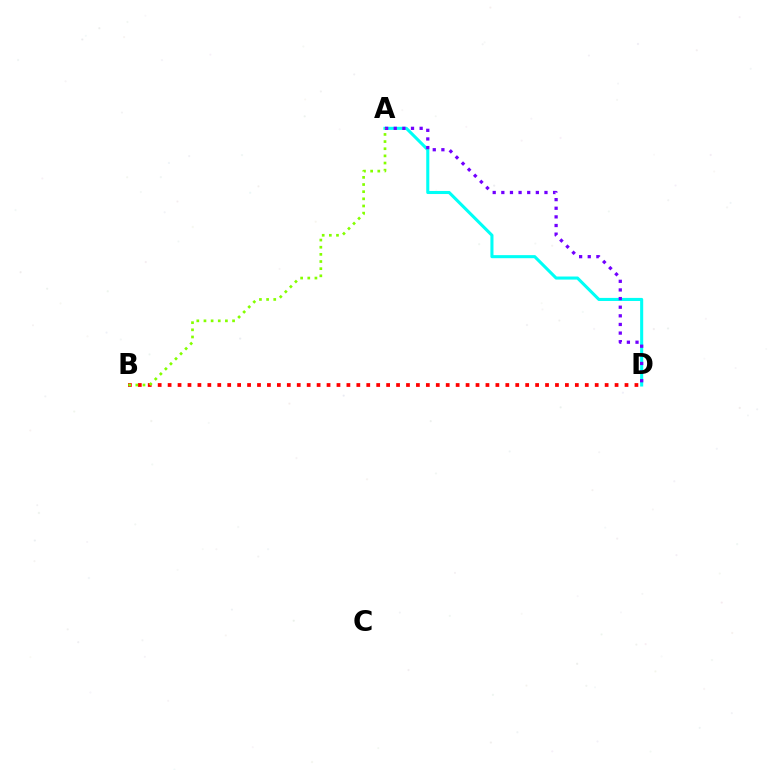{('A', 'D'): [{'color': '#00fff6', 'line_style': 'solid', 'thickness': 2.21}, {'color': '#7200ff', 'line_style': 'dotted', 'thickness': 2.34}], ('B', 'D'): [{'color': '#ff0000', 'line_style': 'dotted', 'thickness': 2.7}], ('A', 'B'): [{'color': '#84ff00', 'line_style': 'dotted', 'thickness': 1.94}]}